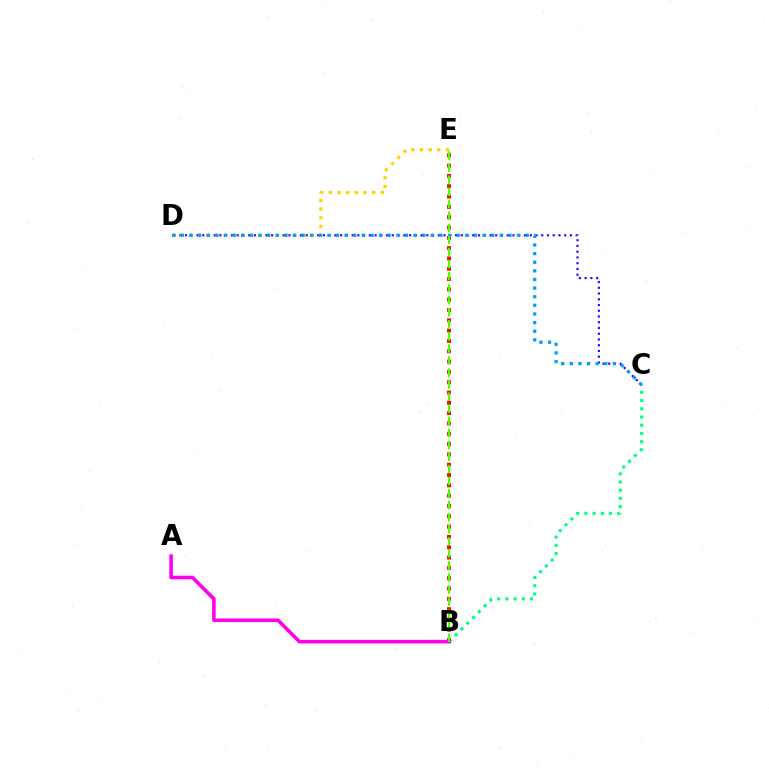{('B', 'C'): [{'color': '#00ff86', 'line_style': 'dotted', 'thickness': 2.23}], ('B', 'E'): [{'color': '#ff0000', 'line_style': 'dotted', 'thickness': 2.8}, {'color': '#4fff00', 'line_style': 'dashed', 'thickness': 1.64}], ('C', 'D'): [{'color': '#3700ff', 'line_style': 'dotted', 'thickness': 1.56}, {'color': '#009eff', 'line_style': 'dotted', 'thickness': 2.34}], ('D', 'E'): [{'color': '#ffd500', 'line_style': 'dotted', 'thickness': 2.36}], ('A', 'B'): [{'color': '#ff00ed', 'line_style': 'solid', 'thickness': 2.58}]}